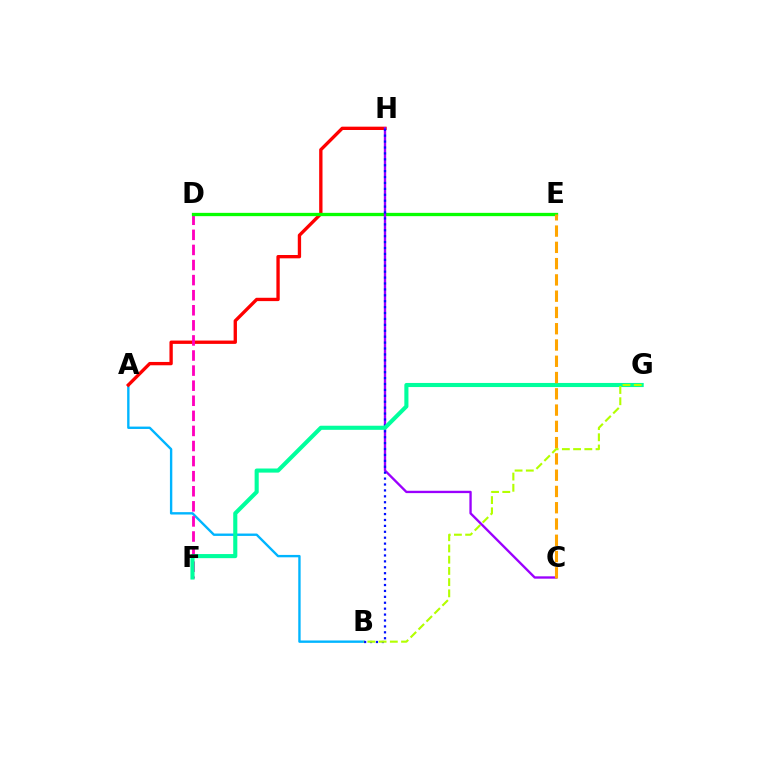{('A', 'B'): [{'color': '#00b5ff', 'line_style': 'solid', 'thickness': 1.71}], ('A', 'H'): [{'color': '#ff0000', 'line_style': 'solid', 'thickness': 2.4}], ('D', 'F'): [{'color': '#ff00bd', 'line_style': 'dashed', 'thickness': 2.05}], ('D', 'E'): [{'color': '#08ff00', 'line_style': 'solid', 'thickness': 2.37}], ('C', 'H'): [{'color': '#9b00ff', 'line_style': 'solid', 'thickness': 1.69}], ('B', 'H'): [{'color': '#0010ff', 'line_style': 'dotted', 'thickness': 1.61}], ('F', 'G'): [{'color': '#00ff9d', 'line_style': 'solid', 'thickness': 2.95}], ('C', 'E'): [{'color': '#ffa500', 'line_style': 'dashed', 'thickness': 2.21}], ('B', 'G'): [{'color': '#b3ff00', 'line_style': 'dashed', 'thickness': 1.53}]}